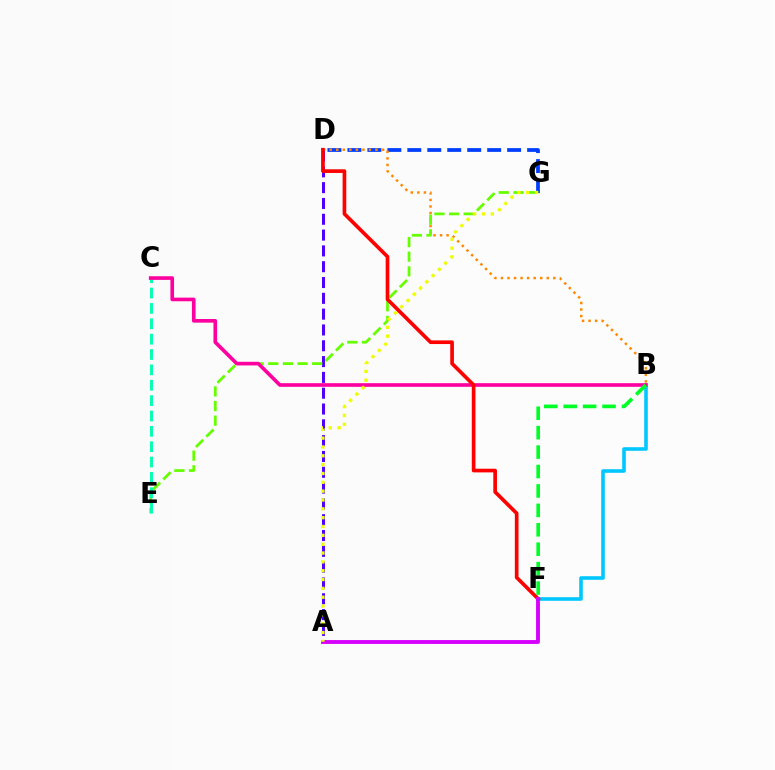{('D', 'G'): [{'color': '#003fff', 'line_style': 'dashed', 'thickness': 2.71}], ('A', 'D'): [{'color': '#4f00ff', 'line_style': 'dashed', 'thickness': 2.15}], ('B', 'D'): [{'color': '#ff8800', 'line_style': 'dotted', 'thickness': 1.78}], ('B', 'F'): [{'color': '#00c7ff', 'line_style': 'solid', 'thickness': 2.59}, {'color': '#00ff27', 'line_style': 'dashed', 'thickness': 2.64}], ('E', 'G'): [{'color': '#66ff00', 'line_style': 'dashed', 'thickness': 1.99}], ('C', 'E'): [{'color': '#00ffaf', 'line_style': 'dashed', 'thickness': 2.09}], ('B', 'C'): [{'color': '#ff00a0', 'line_style': 'solid', 'thickness': 2.62}], ('D', 'F'): [{'color': '#ff0000', 'line_style': 'solid', 'thickness': 2.64}], ('A', 'F'): [{'color': '#d600ff', 'line_style': 'solid', 'thickness': 2.79}], ('A', 'G'): [{'color': '#eeff00', 'line_style': 'dotted', 'thickness': 2.4}]}